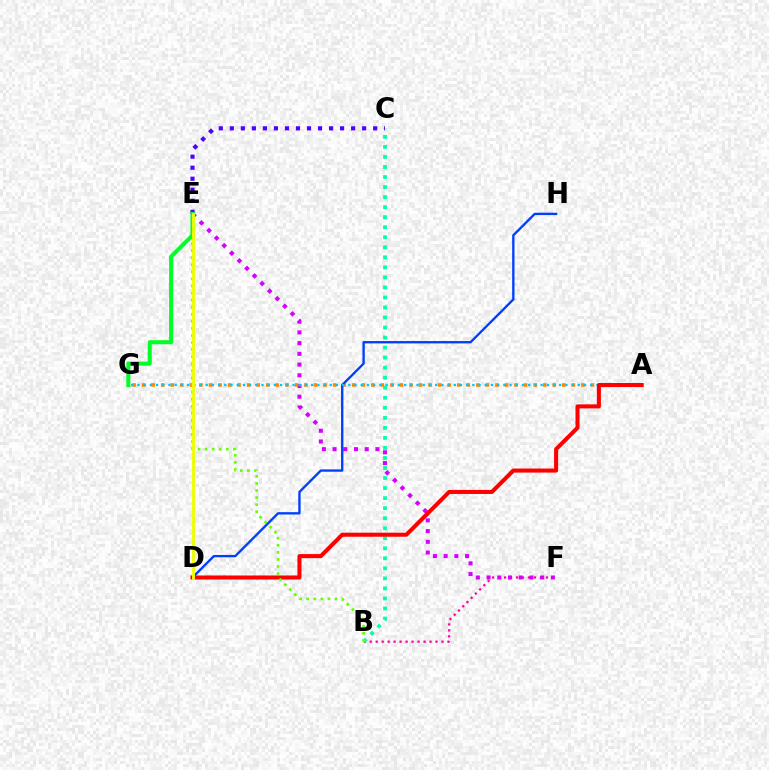{('B', 'F'): [{'color': '#ff00a0', 'line_style': 'dotted', 'thickness': 1.63}], ('B', 'C'): [{'color': '#00ffaf', 'line_style': 'dotted', 'thickness': 2.73}], ('E', 'F'): [{'color': '#d600ff', 'line_style': 'dotted', 'thickness': 2.91}], ('C', 'E'): [{'color': '#4f00ff', 'line_style': 'dotted', 'thickness': 3.0}], ('A', 'G'): [{'color': '#ff8800', 'line_style': 'dotted', 'thickness': 2.59}, {'color': '#00c7ff', 'line_style': 'dotted', 'thickness': 1.69}], ('D', 'H'): [{'color': '#003fff', 'line_style': 'solid', 'thickness': 1.69}], ('A', 'D'): [{'color': '#ff0000', 'line_style': 'solid', 'thickness': 2.92}], ('B', 'E'): [{'color': '#66ff00', 'line_style': 'dotted', 'thickness': 1.92}], ('E', 'G'): [{'color': '#00ff27', 'line_style': 'solid', 'thickness': 2.92}], ('D', 'E'): [{'color': '#eeff00', 'line_style': 'solid', 'thickness': 2.07}]}